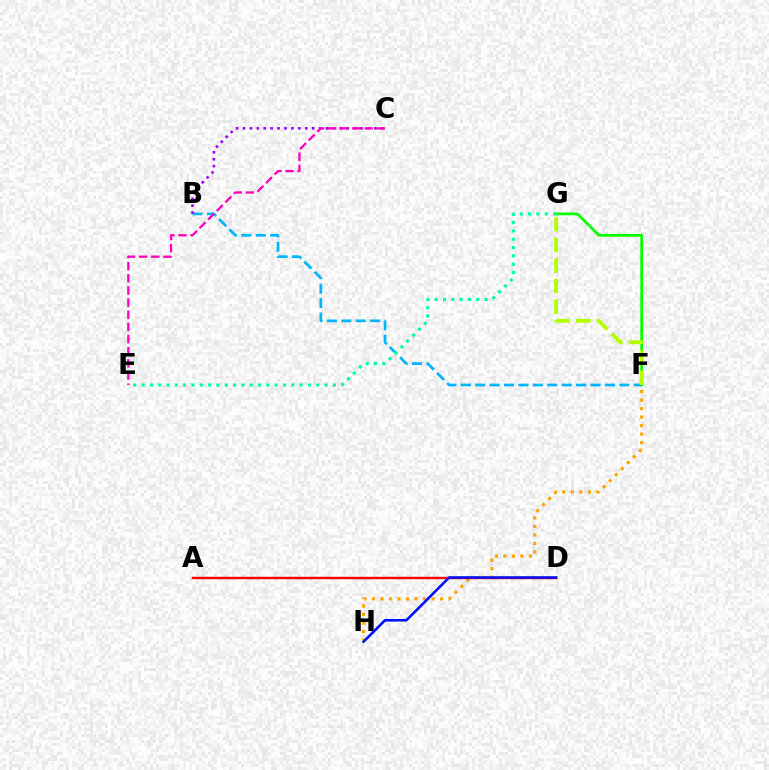{('F', 'G'): [{'color': '#08ff00', 'line_style': 'solid', 'thickness': 1.97}, {'color': '#b3ff00', 'line_style': 'dashed', 'thickness': 2.8}], ('F', 'H'): [{'color': '#ffa500', 'line_style': 'dotted', 'thickness': 2.31}], ('B', 'F'): [{'color': '#00b5ff', 'line_style': 'dashed', 'thickness': 1.96}], ('A', 'D'): [{'color': '#ff0000', 'line_style': 'solid', 'thickness': 1.75}], ('B', 'C'): [{'color': '#9b00ff', 'line_style': 'dotted', 'thickness': 1.88}], ('D', 'H'): [{'color': '#0010ff', 'line_style': 'solid', 'thickness': 1.85}], ('C', 'E'): [{'color': '#ff00bd', 'line_style': 'dashed', 'thickness': 1.65}], ('E', 'G'): [{'color': '#00ff9d', 'line_style': 'dotted', 'thickness': 2.26}]}